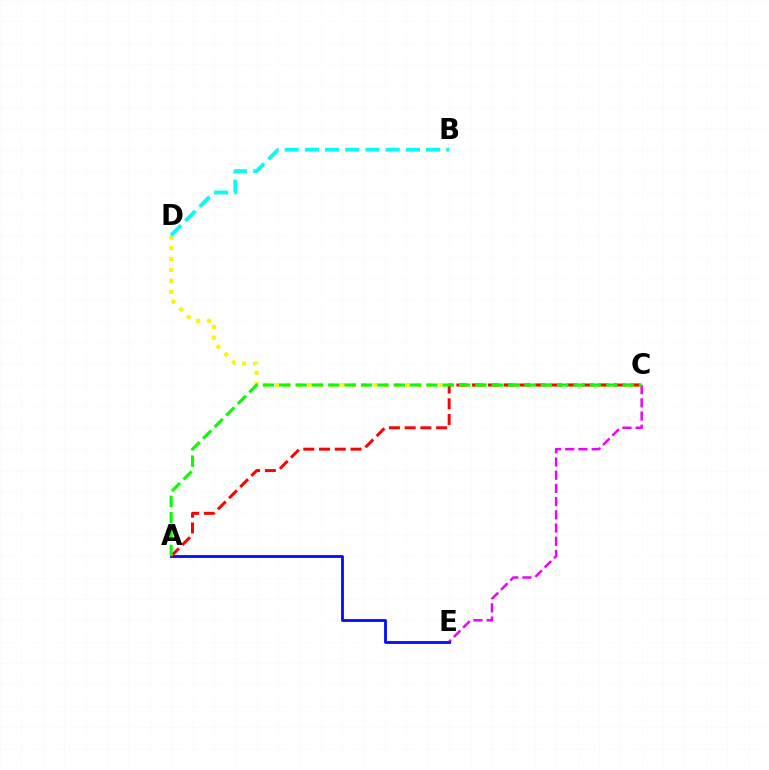{('C', 'D'): [{'color': '#fcf500', 'line_style': 'dotted', 'thickness': 2.96}], ('C', 'E'): [{'color': '#ee00ff', 'line_style': 'dashed', 'thickness': 1.8}], ('B', 'D'): [{'color': '#00fff6', 'line_style': 'dashed', 'thickness': 2.74}], ('A', 'E'): [{'color': '#0010ff', 'line_style': 'solid', 'thickness': 2.04}], ('A', 'C'): [{'color': '#ff0000', 'line_style': 'dashed', 'thickness': 2.14}, {'color': '#08ff00', 'line_style': 'dashed', 'thickness': 2.22}]}